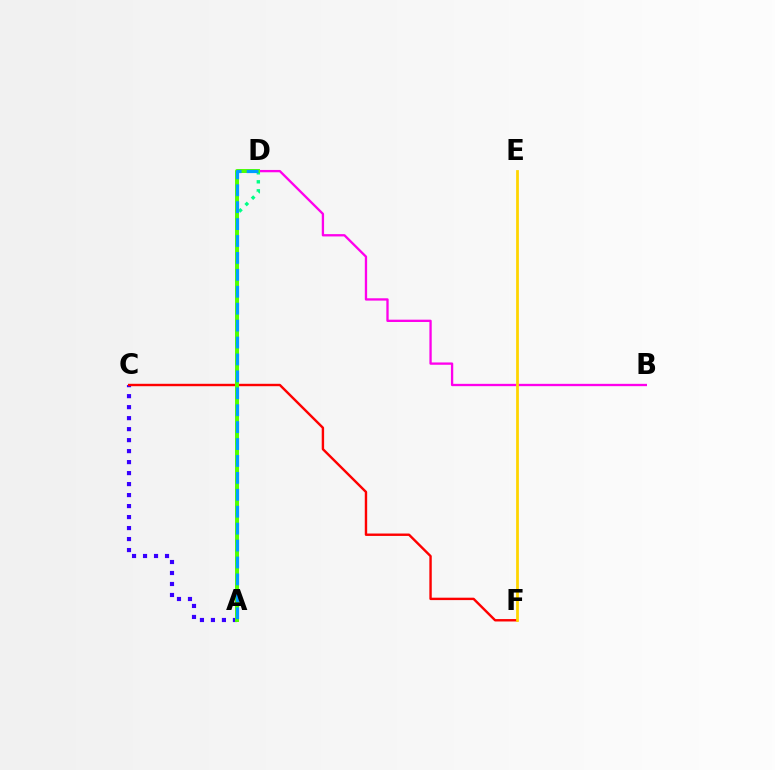{('B', 'D'): [{'color': '#ff00ed', 'line_style': 'solid', 'thickness': 1.67}], ('A', 'C'): [{'color': '#3700ff', 'line_style': 'dotted', 'thickness': 2.99}], ('A', 'D'): [{'color': '#00ff86', 'line_style': 'dotted', 'thickness': 2.45}, {'color': '#4fff00', 'line_style': 'solid', 'thickness': 2.85}, {'color': '#009eff', 'line_style': 'dashed', 'thickness': 2.3}], ('C', 'F'): [{'color': '#ff0000', 'line_style': 'solid', 'thickness': 1.73}], ('E', 'F'): [{'color': '#ffd500', 'line_style': 'solid', 'thickness': 2.0}]}